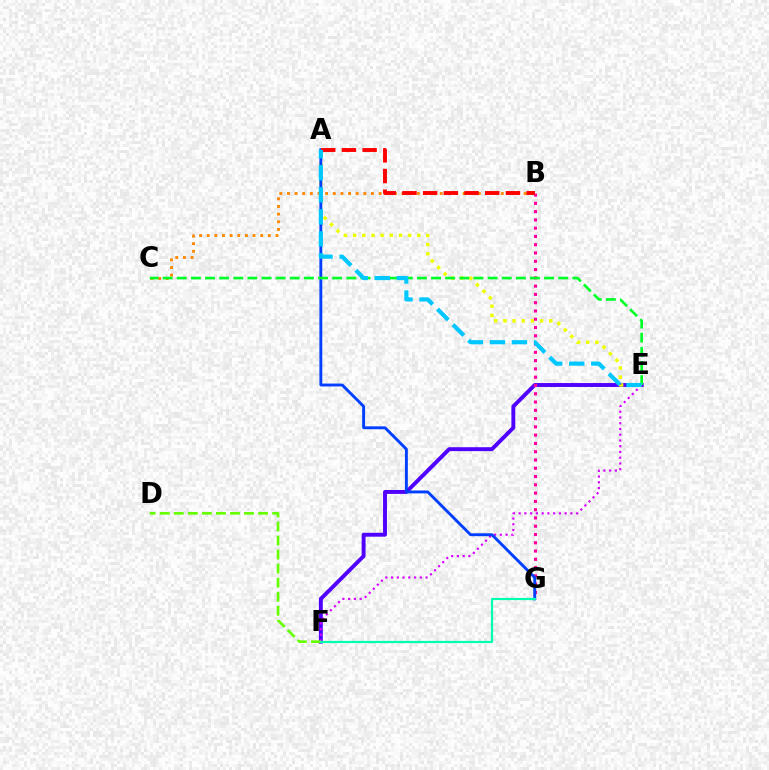{('B', 'C'): [{'color': '#ff8800', 'line_style': 'dotted', 'thickness': 2.08}], ('E', 'F'): [{'color': '#4f00ff', 'line_style': 'solid', 'thickness': 2.81}, {'color': '#d600ff', 'line_style': 'dotted', 'thickness': 1.56}], ('A', 'E'): [{'color': '#eeff00', 'line_style': 'dotted', 'thickness': 2.49}, {'color': '#00c7ff', 'line_style': 'dashed', 'thickness': 2.99}], ('B', 'G'): [{'color': '#ff00a0', 'line_style': 'dotted', 'thickness': 2.25}], ('A', 'G'): [{'color': '#003fff', 'line_style': 'solid', 'thickness': 2.08}], ('D', 'F'): [{'color': '#66ff00', 'line_style': 'dashed', 'thickness': 1.91}], ('C', 'E'): [{'color': '#00ff27', 'line_style': 'dashed', 'thickness': 1.92}], ('A', 'B'): [{'color': '#ff0000', 'line_style': 'dashed', 'thickness': 2.81}], ('F', 'G'): [{'color': '#00ffaf', 'line_style': 'solid', 'thickness': 1.59}]}